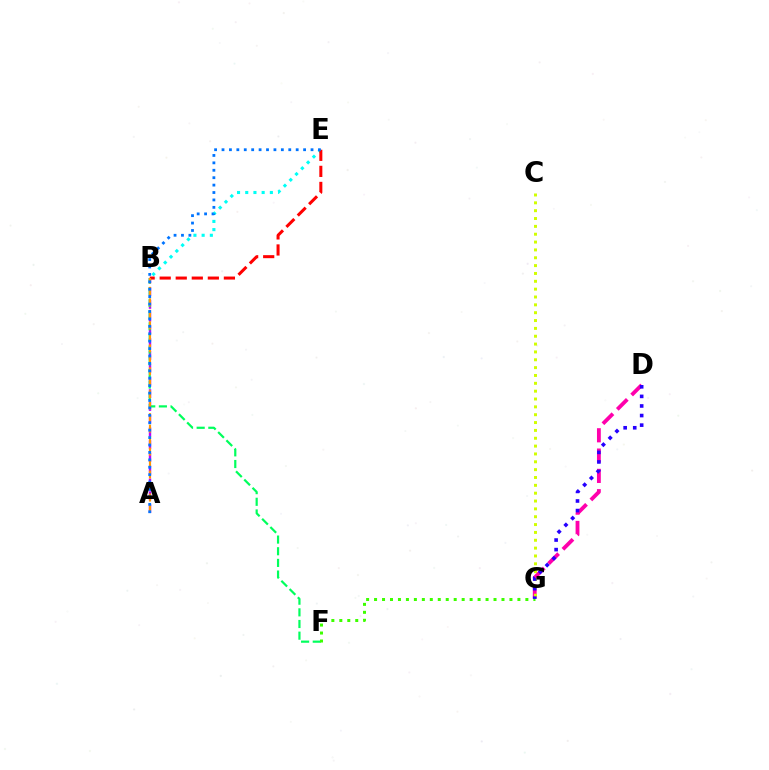{('D', 'G'): [{'color': '#ff00ac', 'line_style': 'dashed', 'thickness': 2.76}, {'color': '#2500ff', 'line_style': 'dotted', 'thickness': 2.6}], ('A', 'B'): [{'color': '#b900ff', 'line_style': 'dashed', 'thickness': 1.73}, {'color': '#ff9400', 'line_style': 'dashed', 'thickness': 1.56}], ('B', 'F'): [{'color': '#00ff5c', 'line_style': 'dashed', 'thickness': 1.58}], ('B', 'E'): [{'color': '#00fff6', 'line_style': 'dotted', 'thickness': 2.23}, {'color': '#ff0000', 'line_style': 'dashed', 'thickness': 2.18}], ('F', 'G'): [{'color': '#3dff00', 'line_style': 'dotted', 'thickness': 2.16}], ('C', 'G'): [{'color': '#d1ff00', 'line_style': 'dotted', 'thickness': 2.13}], ('A', 'E'): [{'color': '#0074ff', 'line_style': 'dotted', 'thickness': 2.02}]}